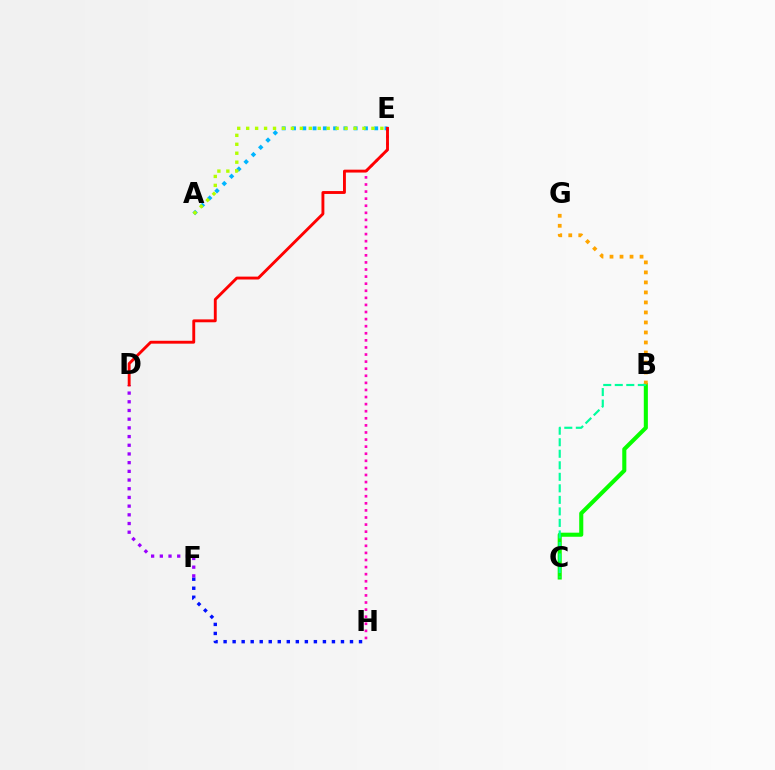{('E', 'H'): [{'color': '#ff00bd', 'line_style': 'dotted', 'thickness': 1.93}], ('A', 'E'): [{'color': '#00b5ff', 'line_style': 'dotted', 'thickness': 2.79}, {'color': '#b3ff00', 'line_style': 'dotted', 'thickness': 2.43}], ('B', 'C'): [{'color': '#08ff00', 'line_style': 'solid', 'thickness': 2.94}, {'color': '#00ff9d', 'line_style': 'dashed', 'thickness': 1.57}], ('F', 'H'): [{'color': '#0010ff', 'line_style': 'dotted', 'thickness': 2.45}], ('B', 'G'): [{'color': '#ffa500', 'line_style': 'dotted', 'thickness': 2.72}], ('D', 'F'): [{'color': '#9b00ff', 'line_style': 'dotted', 'thickness': 2.36}], ('D', 'E'): [{'color': '#ff0000', 'line_style': 'solid', 'thickness': 2.08}]}